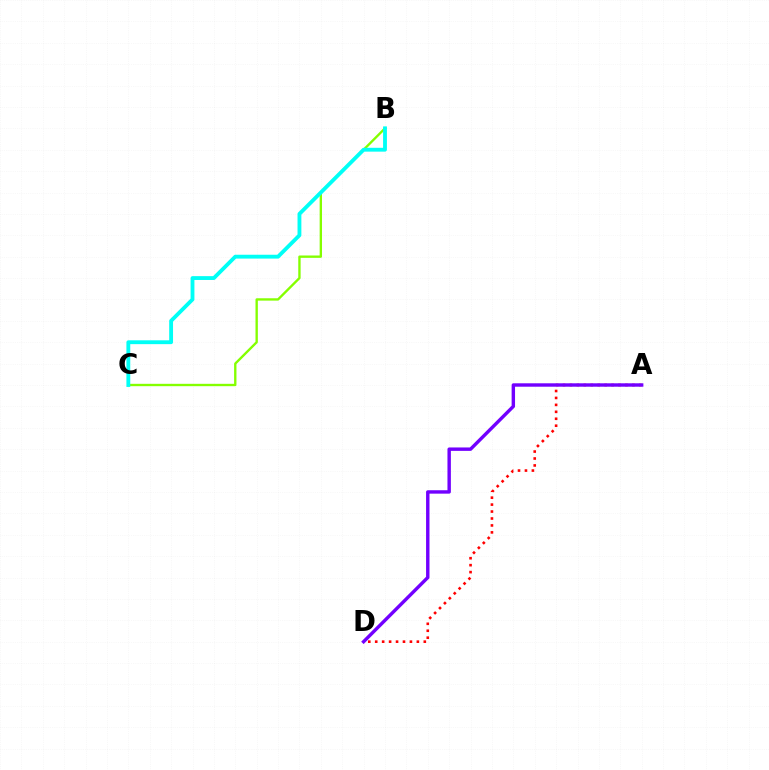{('B', 'C'): [{'color': '#84ff00', 'line_style': 'solid', 'thickness': 1.7}, {'color': '#00fff6', 'line_style': 'solid', 'thickness': 2.77}], ('A', 'D'): [{'color': '#ff0000', 'line_style': 'dotted', 'thickness': 1.89}, {'color': '#7200ff', 'line_style': 'solid', 'thickness': 2.46}]}